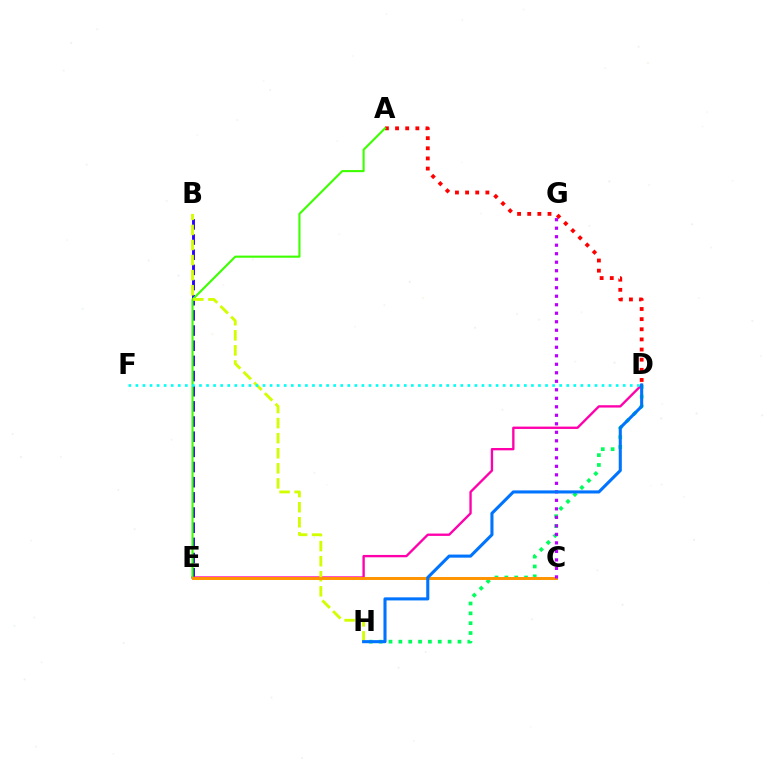{('D', 'H'): [{'color': '#00ff5c', 'line_style': 'dotted', 'thickness': 2.68}, {'color': '#0074ff', 'line_style': 'solid', 'thickness': 2.22}], ('B', 'E'): [{'color': '#2500ff', 'line_style': 'dashed', 'thickness': 2.06}], ('A', 'D'): [{'color': '#ff0000', 'line_style': 'dotted', 'thickness': 2.75}], ('D', 'E'): [{'color': '#ff00ac', 'line_style': 'solid', 'thickness': 1.69}], ('A', 'E'): [{'color': '#3dff00', 'line_style': 'solid', 'thickness': 1.52}], ('B', 'H'): [{'color': '#d1ff00', 'line_style': 'dashed', 'thickness': 2.05}], ('C', 'E'): [{'color': '#ff9400', 'line_style': 'solid', 'thickness': 2.12}], ('C', 'G'): [{'color': '#b900ff', 'line_style': 'dotted', 'thickness': 2.31}], ('D', 'F'): [{'color': '#00fff6', 'line_style': 'dotted', 'thickness': 1.92}]}